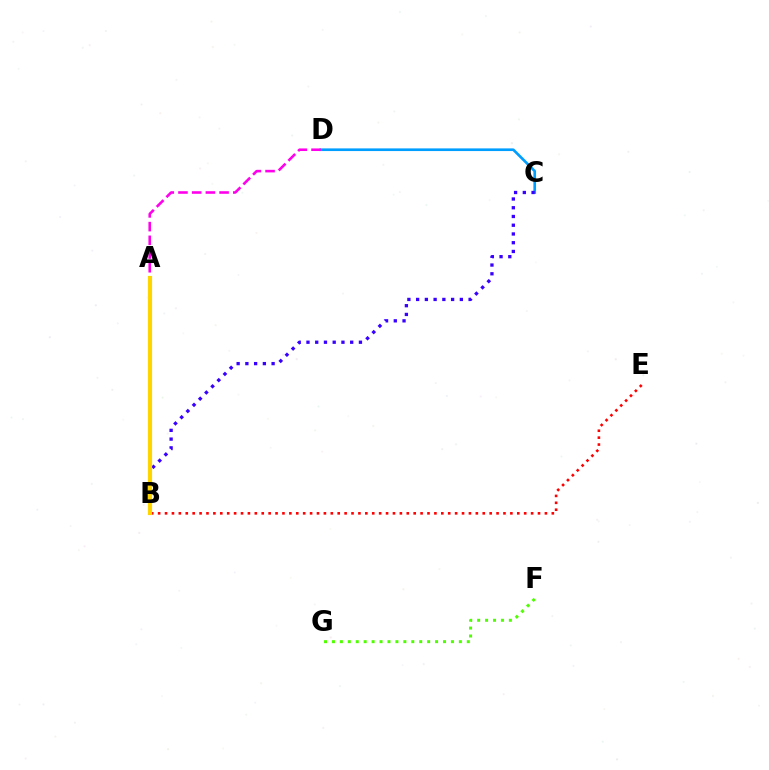{('C', 'D'): [{'color': '#009eff', 'line_style': 'solid', 'thickness': 1.92}], ('B', 'C'): [{'color': '#3700ff', 'line_style': 'dotted', 'thickness': 2.38}], ('A', 'D'): [{'color': '#ff00ed', 'line_style': 'dashed', 'thickness': 1.86}], ('B', 'E'): [{'color': '#ff0000', 'line_style': 'dotted', 'thickness': 1.88}], ('A', 'B'): [{'color': '#00ff86', 'line_style': 'solid', 'thickness': 2.75}, {'color': '#ffd500', 'line_style': 'solid', 'thickness': 2.99}], ('F', 'G'): [{'color': '#4fff00', 'line_style': 'dotted', 'thickness': 2.16}]}